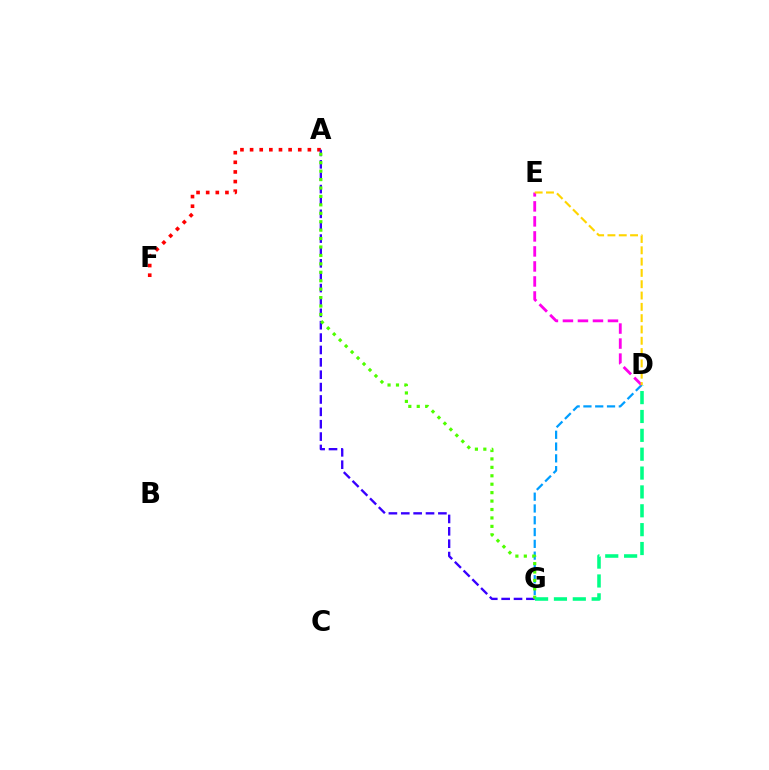{('D', 'G'): [{'color': '#009eff', 'line_style': 'dashed', 'thickness': 1.6}, {'color': '#00ff86', 'line_style': 'dashed', 'thickness': 2.56}], ('A', 'F'): [{'color': '#ff0000', 'line_style': 'dotted', 'thickness': 2.62}], ('A', 'G'): [{'color': '#3700ff', 'line_style': 'dashed', 'thickness': 1.68}, {'color': '#4fff00', 'line_style': 'dotted', 'thickness': 2.29}], ('D', 'E'): [{'color': '#ff00ed', 'line_style': 'dashed', 'thickness': 2.04}, {'color': '#ffd500', 'line_style': 'dashed', 'thickness': 1.54}]}